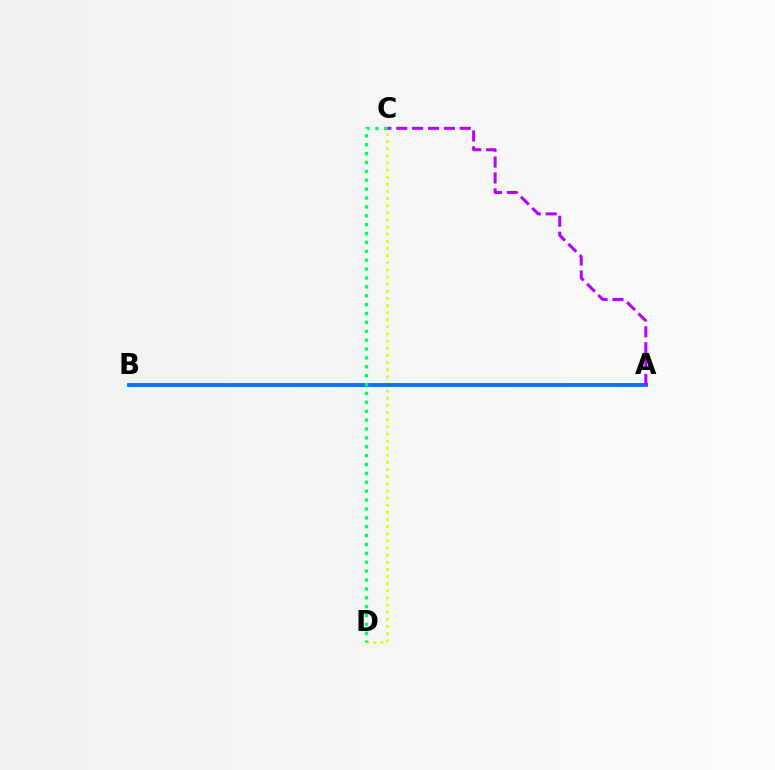{('C', 'D'): [{'color': '#d1ff00', 'line_style': 'dotted', 'thickness': 1.94}, {'color': '#00ff5c', 'line_style': 'dotted', 'thickness': 2.41}], ('A', 'B'): [{'color': '#ff0000', 'line_style': 'dotted', 'thickness': 2.07}, {'color': '#0074ff', 'line_style': 'solid', 'thickness': 2.81}], ('A', 'C'): [{'color': '#b900ff', 'line_style': 'dashed', 'thickness': 2.16}]}